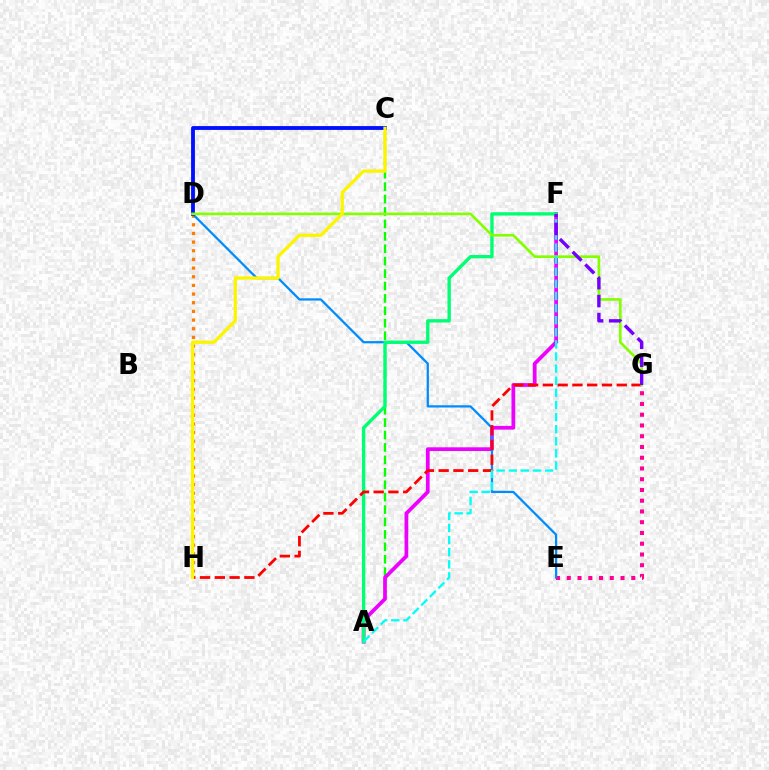{('A', 'C'): [{'color': '#08ff00', 'line_style': 'dashed', 'thickness': 1.69}], ('A', 'F'): [{'color': '#ee00ff', 'line_style': 'solid', 'thickness': 2.68}, {'color': '#00ff74', 'line_style': 'solid', 'thickness': 2.41}, {'color': '#00fff6', 'line_style': 'dashed', 'thickness': 1.64}], ('E', 'G'): [{'color': '#ff0094', 'line_style': 'dotted', 'thickness': 2.92}], ('D', 'H'): [{'color': '#ff7c00', 'line_style': 'dotted', 'thickness': 2.35}], ('D', 'E'): [{'color': '#008cff', 'line_style': 'solid', 'thickness': 1.62}], ('C', 'D'): [{'color': '#0010ff', 'line_style': 'solid', 'thickness': 2.76}], ('G', 'H'): [{'color': '#ff0000', 'line_style': 'dashed', 'thickness': 2.01}], ('D', 'G'): [{'color': '#84ff00', 'line_style': 'solid', 'thickness': 1.91}], ('C', 'H'): [{'color': '#fcf500', 'line_style': 'solid', 'thickness': 2.35}], ('F', 'G'): [{'color': '#7200ff', 'line_style': 'dashed', 'thickness': 2.44}]}